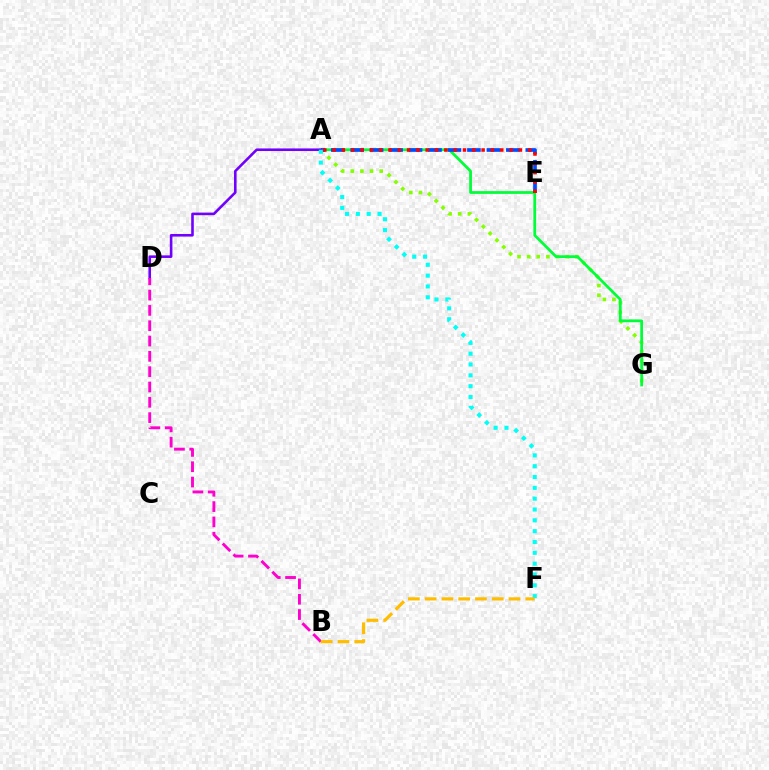{('A', 'G'): [{'color': '#84ff00', 'line_style': 'dotted', 'thickness': 2.62}, {'color': '#00ff39', 'line_style': 'solid', 'thickness': 1.99}], ('A', 'E'): [{'color': '#004bff', 'line_style': 'dashed', 'thickness': 2.64}, {'color': '#ff0000', 'line_style': 'dotted', 'thickness': 2.53}], ('A', 'D'): [{'color': '#7200ff', 'line_style': 'solid', 'thickness': 1.87}], ('A', 'F'): [{'color': '#00fff6', 'line_style': 'dotted', 'thickness': 2.94}], ('B', 'D'): [{'color': '#ff00cf', 'line_style': 'dashed', 'thickness': 2.08}], ('B', 'F'): [{'color': '#ffbd00', 'line_style': 'dashed', 'thickness': 2.28}]}